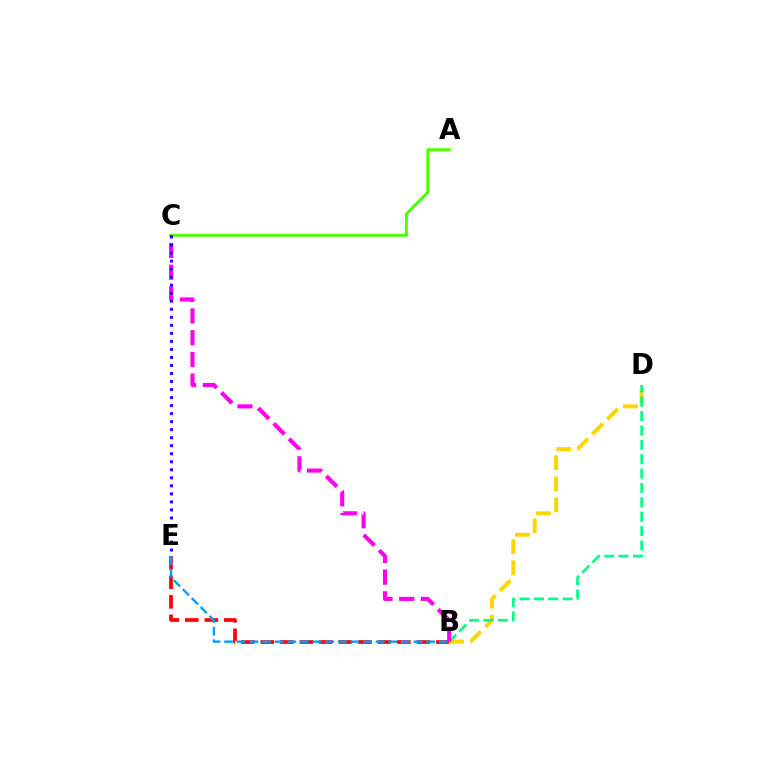{('B', 'D'): [{'color': '#ffd500', 'line_style': 'dashed', 'thickness': 2.87}, {'color': '#00ff86', 'line_style': 'dashed', 'thickness': 1.95}], ('B', 'E'): [{'color': '#ff0000', 'line_style': 'dashed', 'thickness': 2.65}, {'color': '#009eff', 'line_style': 'dashed', 'thickness': 1.71}], ('A', 'C'): [{'color': '#4fff00', 'line_style': 'solid', 'thickness': 2.13}], ('B', 'C'): [{'color': '#ff00ed', 'line_style': 'dashed', 'thickness': 2.95}], ('C', 'E'): [{'color': '#3700ff', 'line_style': 'dotted', 'thickness': 2.18}]}